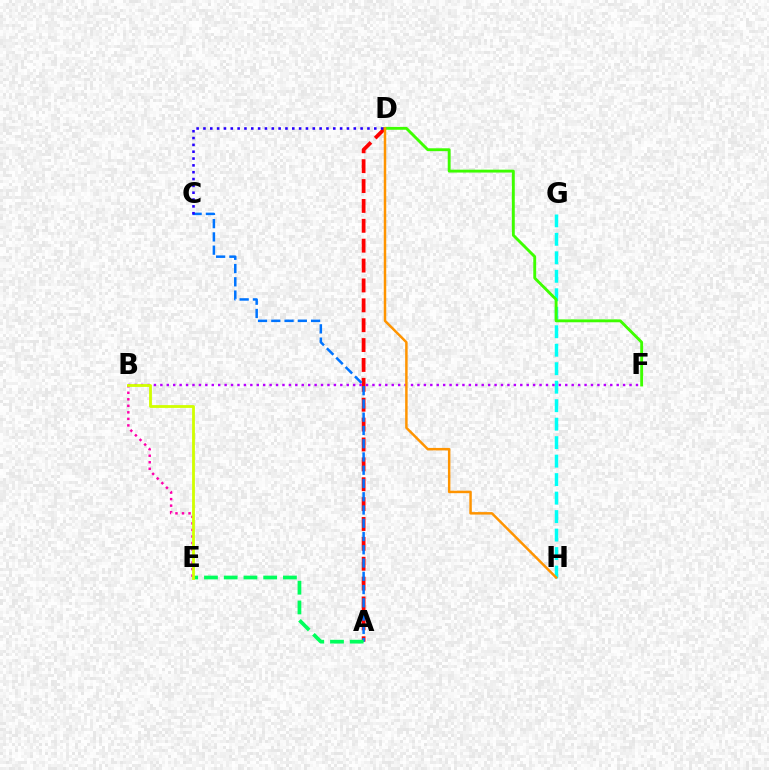{('A', 'D'): [{'color': '#ff0000', 'line_style': 'dashed', 'thickness': 2.7}], ('G', 'H'): [{'color': '#00fff6', 'line_style': 'dashed', 'thickness': 2.51}], ('A', 'C'): [{'color': '#0074ff', 'line_style': 'dashed', 'thickness': 1.8}], ('B', 'F'): [{'color': '#b900ff', 'line_style': 'dotted', 'thickness': 1.75}], ('A', 'E'): [{'color': '#00ff5c', 'line_style': 'dashed', 'thickness': 2.68}], ('B', 'E'): [{'color': '#ff00ac', 'line_style': 'dotted', 'thickness': 1.77}, {'color': '#d1ff00', 'line_style': 'solid', 'thickness': 2.02}], ('D', 'F'): [{'color': '#3dff00', 'line_style': 'solid', 'thickness': 2.07}], ('C', 'D'): [{'color': '#2500ff', 'line_style': 'dotted', 'thickness': 1.86}], ('D', 'H'): [{'color': '#ff9400', 'line_style': 'solid', 'thickness': 1.78}]}